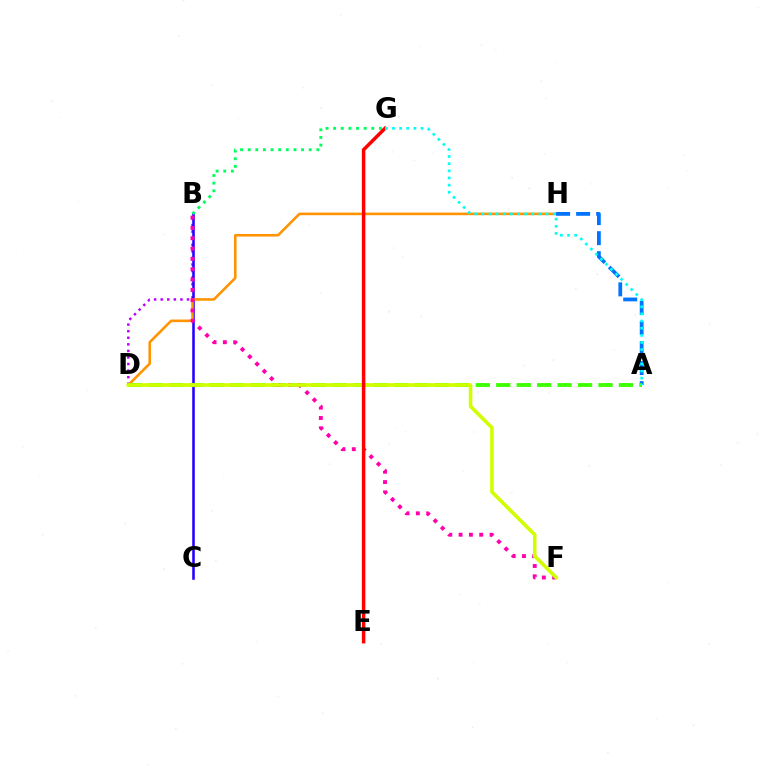{('B', 'D'): [{'color': '#b900ff', 'line_style': 'dotted', 'thickness': 1.79}], ('B', 'C'): [{'color': '#2500ff', 'line_style': 'solid', 'thickness': 1.84}], ('D', 'H'): [{'color': '#ff9400', 'line_style': 'solid', 'thickness': 1.87}], ('A', 'H'): [{'color': '#0074ff', 'line_style': 'dashed', 'thickness': 2.72}], ('A', 'D'): [{'color': '#3dff00', 'line_style': 'dashed', 'thickness': 2.78}], ('B', 'F'): [{'color': '#ff00ac', 'line_style': 'dotted', 'thickness': 2.8}], ('B', 'G'): [{'color': '#00ff5c', 'line_style': 'dotted', 'thickness': 2.07}], ('D', 'F'): [{'color': '#d1ff00', 'line_style': 'solid', 'thickness': 2.58}], ('E', 'G'): [{'color': '#ff0000', 'line_style': 'solid', 'thickness': 2.5}], ('A', 'G'): [{'color': '#00fff6', 'line_style': 'dotted', 'thickness': 1.94}]}